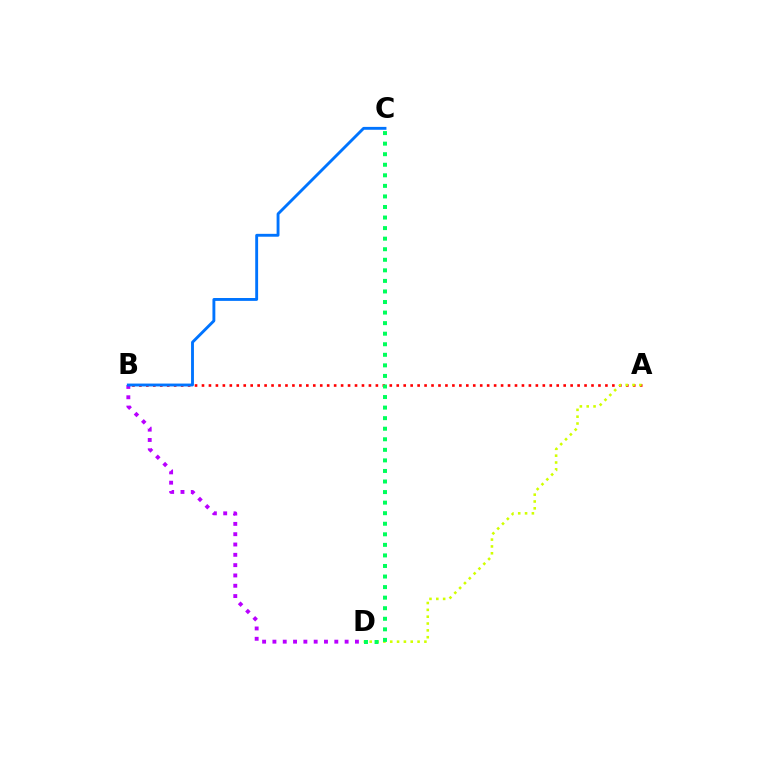{('A', 'B'): [{'color': '#ff0000', 'line_style': 'dotted', 'thickness': 1.89}], ('B', 'D'): [{'color': '#b900ff', 'line_style': 'dotted', 'thickness': 2.8}], ('B', 'C'): [{'color': '#0074ff', 'line_style': 'solid', 'thickness': 2.07}], ('A', 'D'): [{'color': '#d1ff00', 'line_style': 'dotted', 'thickness': 1.86}], ('C', 'D'): [{'color': '#00ff5c', 'line_style': 'dotted', 'thickness': 2.87}]}